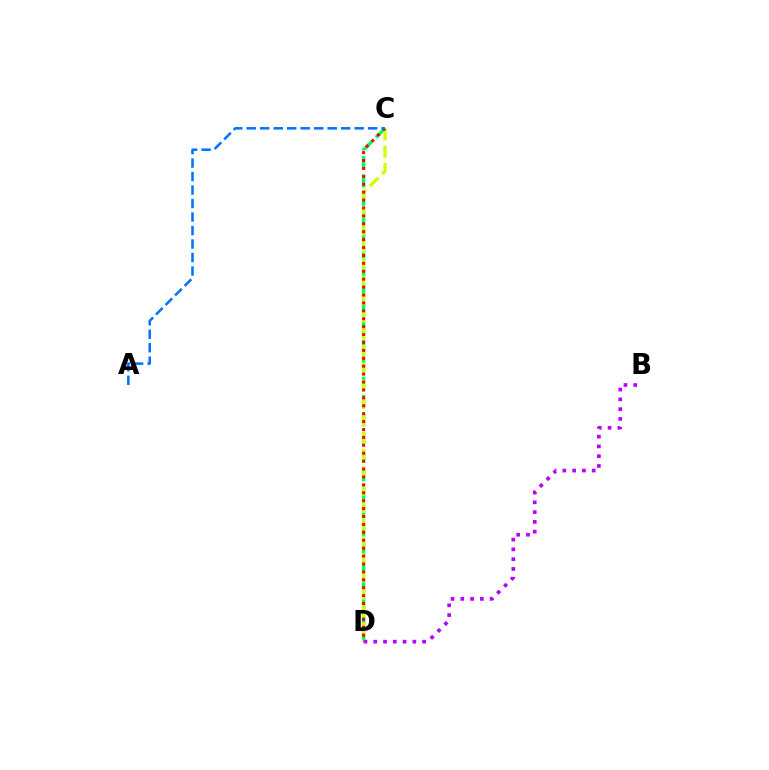{('C', 'D'): [{'color': '#00ff5c', 'line_style': 'dashed', 'thickness': 2.5}, {'color': '#d1ff00', 'line_style': 'dashed', 'thickness': 2.36}, {'color': '#ff0000', 'line_style': 'dotted', 'thickness': 2.15}], ('B', 'D'): [{'color': '#b900ff', 'line_style': 'dotted', 'thickness': 2.66}], ('A', 'C'): [{'color': '#0074ff', 'line_style': 'dashed', 'thickness': 1.83}]}